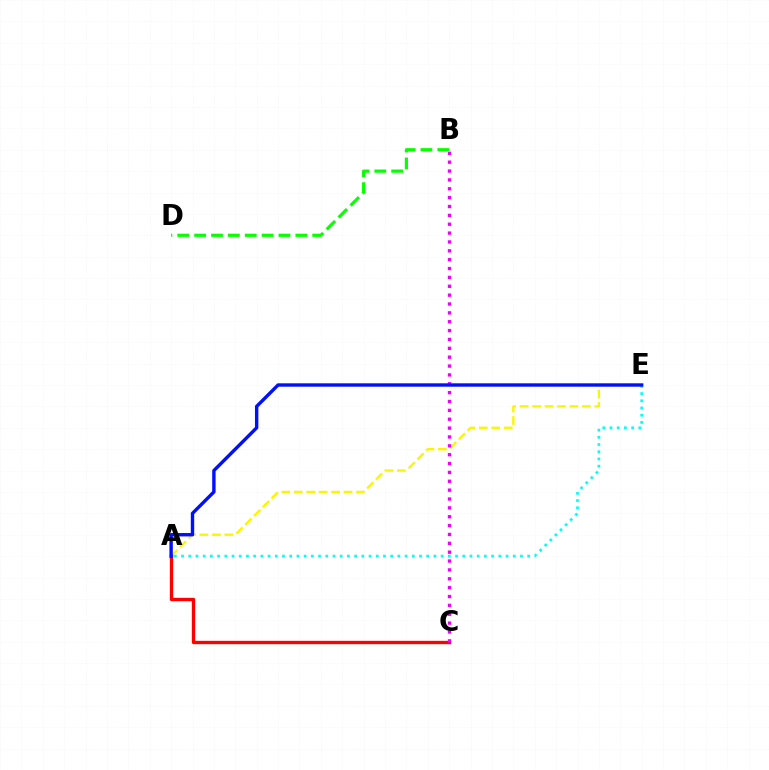{('A', 'E'): [{'color': '#fcf500', 'line_style': 'dashed', 'thickness': 1.69}, {'color': '#00fff6', 'line_style': 'dotted', 'thickness': 1.96}, {'color': '#0010ff', 'line_style': 'solid', 'thickness': 2.44}], ('A', 'C'): [{'color': '#ff0000', 'line_style': 'solid', 'thickness': 2.41}], ('B', 'C'): [{'color': '#ee00ff', 'line_style': 'dotted', 'thickness': 2.41}], ('B', 'D'): [{'color': '#08ff00', 'line_style': 'dashed', 'thickness': 2.29}]}